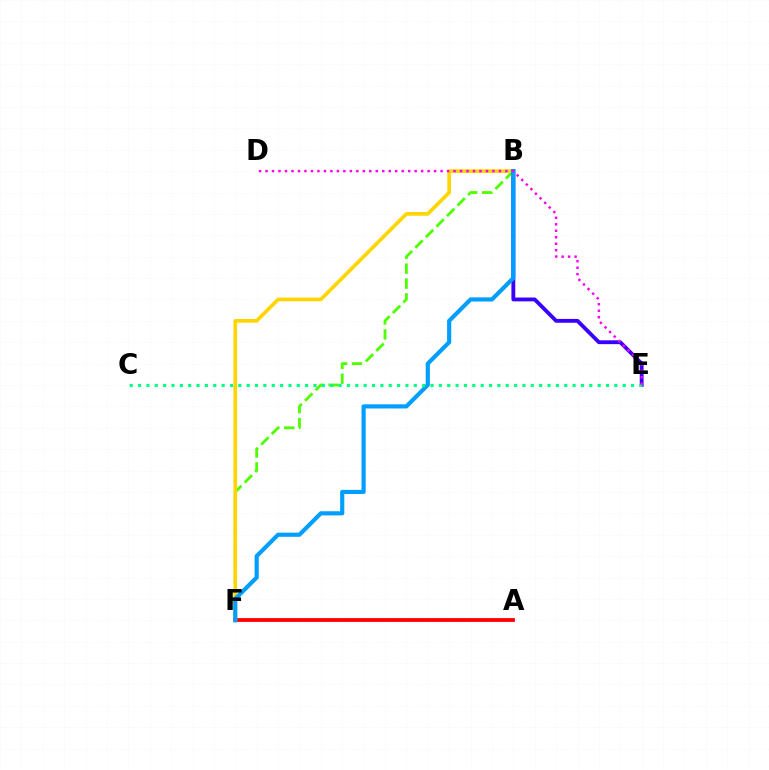{('B', 'F'): [{'color': '#4fff00', 'line_style': 'dashed', 'thickness': 2.03}, {'color': '#ffd500', 'line_style': 'solid', 'thickness': 2.65}, {'color': '#009eff', 'line_style': 'solid', 'thickness': 2.99}], ('A', 'F'): [{'color': '#ff0000', 'line_style': 'solid', 'thickness': 2.74}], ('B', 'E'): [{'color': '#3700ff', 'line_style': 'solid', 'thickness': 2.76}], ('C', 'E'): [{'color': '#00ff86', 'line_style': 'dotted', 'thickness': 2.27}], ('D', 'E'): [{'color': '#ff00ed', 'line_style': 'dotted', 'thickness': 1.76}]}